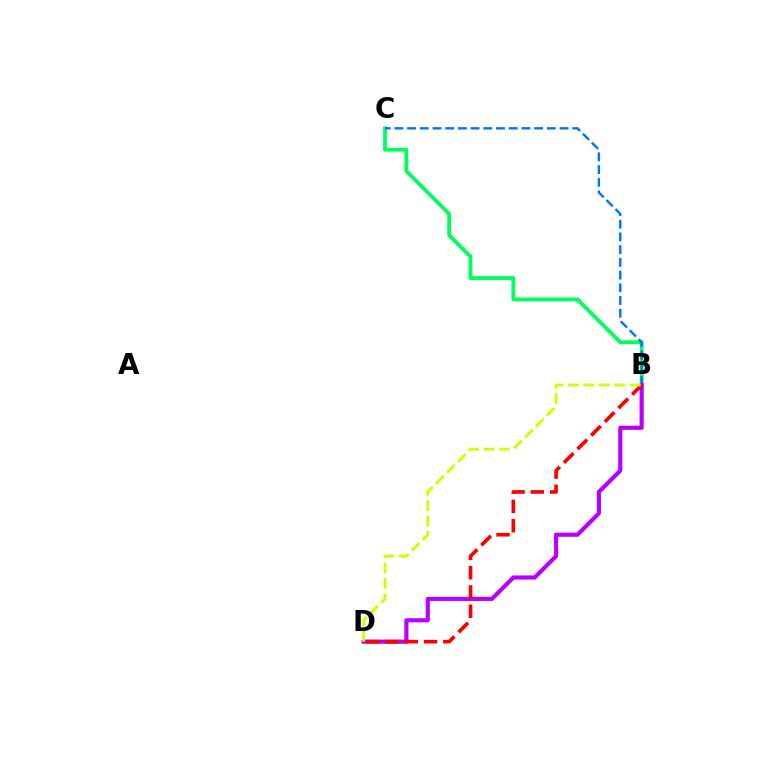{('B', 'C'): [{'color': '#00ff5c', 'line_style': 'solid', 'thickness': 2.76}, {'color': '#0074ff', 'line_style': 'dashed', 'thickness': 1.73}], ('B', 'D'): [{'color': '#b900ff', 'line_style': 'solid', 'thickness': 2.99}, {'color': '#ff0000', 'line_style': 'dashed', 'thickness': 2.62}, {'color': '#d1ff00', 'line_style': 'dashed', 'thickness': 2.1}]}